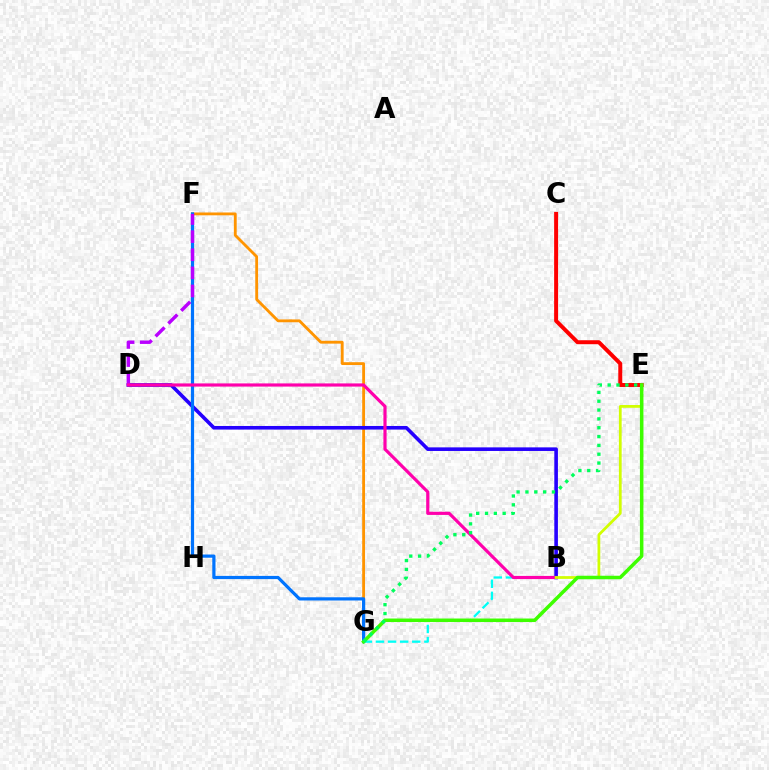{('F', 'G'): [{'color': '#ff9400', 'line_style': 'solid', 'thickness': 2.04}, {'color': '#0074ff', 'line_style': 'solid', 'thickness': 2.31}], ('B', 'D'): [{'color': '#2500ff', 'line_style': 'solid', 'thickness': 2.6}, {'color': '#ff00ac', 'line_style': 'solid', 'thickness': 2.28}], ('D', 'F'): [{'color': '#b900ff', 'line_style': 'dashed', 'thickness': 2.46}], ('B', 'G'): [{'color': '#00fff6', 'line_style': 'dashed', 'thickness': 1.64}], ('C', 'E'): [{'color': '#ff0000', 'line_style': 'solid', 'thickness': 2.85}], ('B', 'E'): [{'color': '#d1ff00', 'line_style': 'solid', 'thickness': 1.98}], ('E', 'G'): [{'color': '#3dff00', 'line_style': 'solid', 'thickness': 2.53}, {'color': '#00ff5c', 'line_style': 'dotted', 'thickness': 2.4}]}